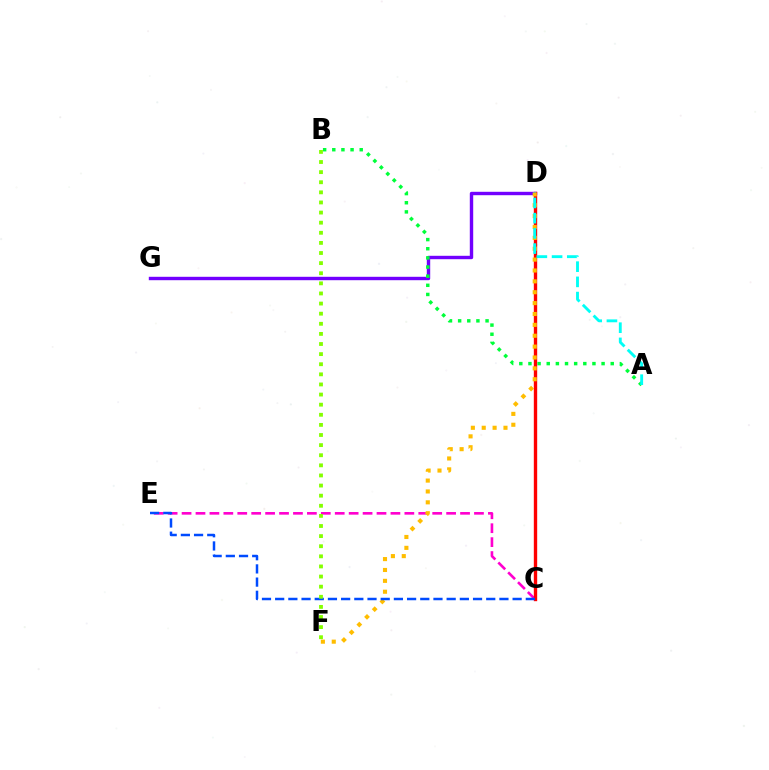{('D', 'G'): [{'color': '#7200ff', 'line_style': 'solid', 'thickness': 2.45}], ('C', 'E'): [{'color': '#ff00cf', 'line_style': 'dashed', 'thickness': 1.89}, {'color': '#004bff', 'line_style': 'dashed', 'thickness': 1.79}], ('C', 'D'): [{'color': '#ff0000', 'line_style': 'solid', 'thickness': 2.42}], ('A', 'B'): [{'color': '#00ff39', 'line_style': 'dotted', 'thickness': 2.48}], ('D', 'F'): [{'color': '#ffbd00', 'line_style': 'dotted', 'thickness': 2.95}], ('B', 'F'): [{'color': '#84ff00', 'line_style': 'dotted', 'thickness': 2.75}], ('A', 'D'): [{'color': '#00fff6', 'line_style': 'dashed', 'thickness': 2.07}]}